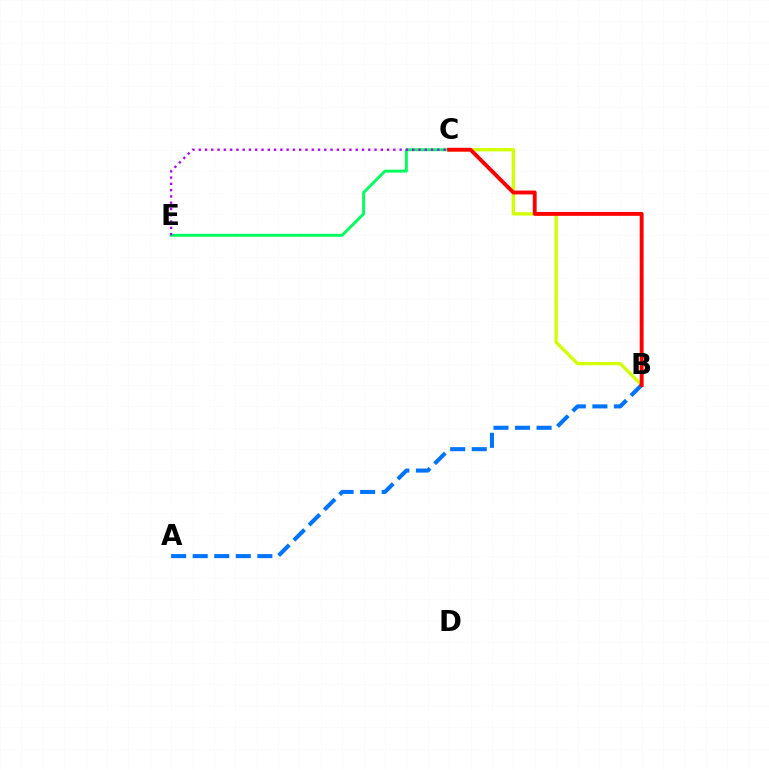{('B', 'C'): [{'color': '#d1ff00', 'line_style': 'solid', 'thickness': 2.37}, {'color': '#ff0000', 'line_style': 'solid', 'thickness': 2.8}], ('C', 'E'): [{'color': '#00ff5c', 'line_style': 'solid', 'thickness': 2.09}, {'color': '#b900ff', 'line_style': 'dotted', 'thickness': 1.71}], ('A', 'B'): [{'color': '#0074ff', 'line_style': 'dashed', 'thickness': 2.93}]}